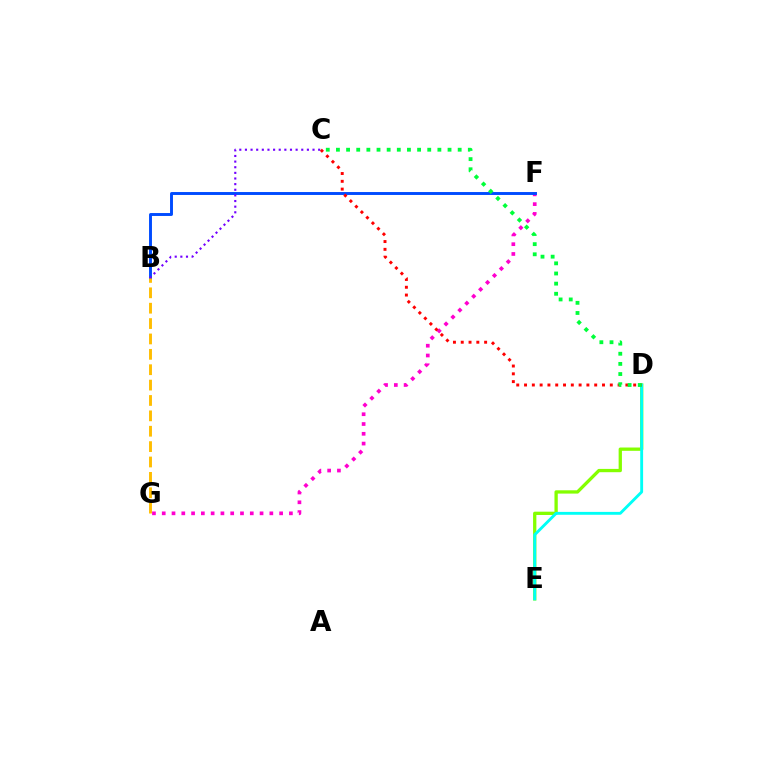{('D', 'E'): [{'color': '#84ff00', 'line_style': 'solid', 'thickness': 2.38}, {'color': '#00fff6', 'line_style': 'solid', 'thickness': 2.07}], ('F', 'G'): [{'color': '#ff00cf', 'line_style': 'dotted', 'thickness': 2.66}], ('B', 'F'): [{'color': '#004bff', 'line_style': 'solid', 'thickness': 2.11}], ('C', 'D'): [{'color': '#ff0000', 'line_style': 'dotted', 'thickness': 2.12}, {'color': '#00ff39', 'line_style': 'dotted', 'thickness': 2.76}], ('B', 'C'): [{'color': '#7200ff', 'line_style': 'dotted', 'thickness': 1.53}], ('B', 'G'): [{'color': '#ffbd00', 'line_style': 'dashed', 'thickness': 2.09}]}